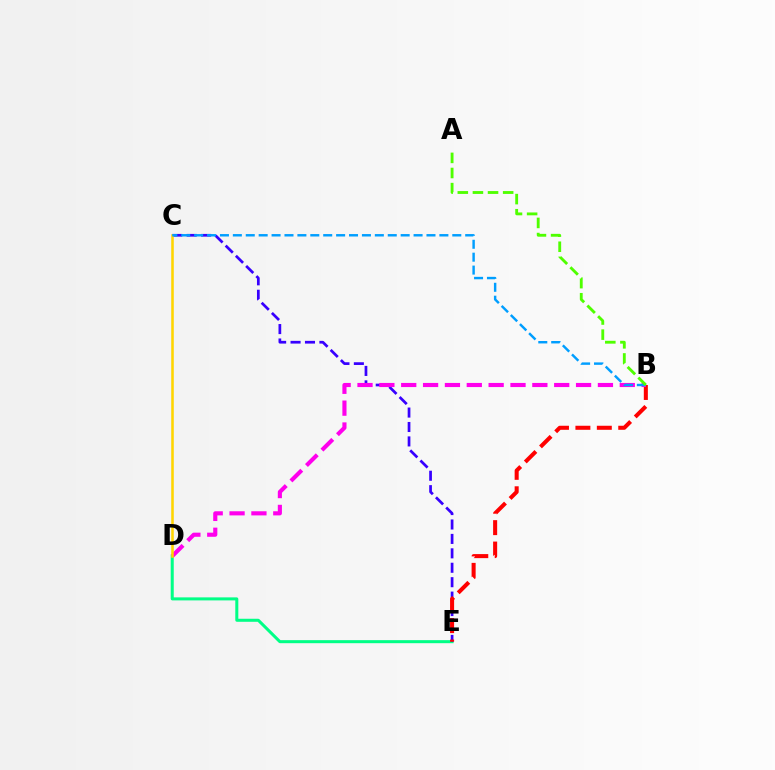{('D', 'E'): [{'color': '#00ff86', 'line_style': 'solid', 'thickness': 2.18}], ('C', 'E'): [{'color': '#3700ff', 'line_style': 'dashed', 'thickness': 1.96}], ('B', 'E'): [{'color': '#ff0000', 'line_style': 'dashed', 'thickness': 2.91}], ('B', 'D'): [{'color': '#ff00ed', 'line_style': 'dashed', 'thickness': 2.97}], ('C', 'D'): [{'color': '#ffd500', 'line_style': 'solid', 'thickness': 1.84}], ('B', 'C'): [{'color': '#009eff', 'line_style': 'dashed', 'thickness': 1.75}], ('A', 'B'): [{'color': '#4fff00', 'line_style': 'dashed', 'thickness': 2.05}]}